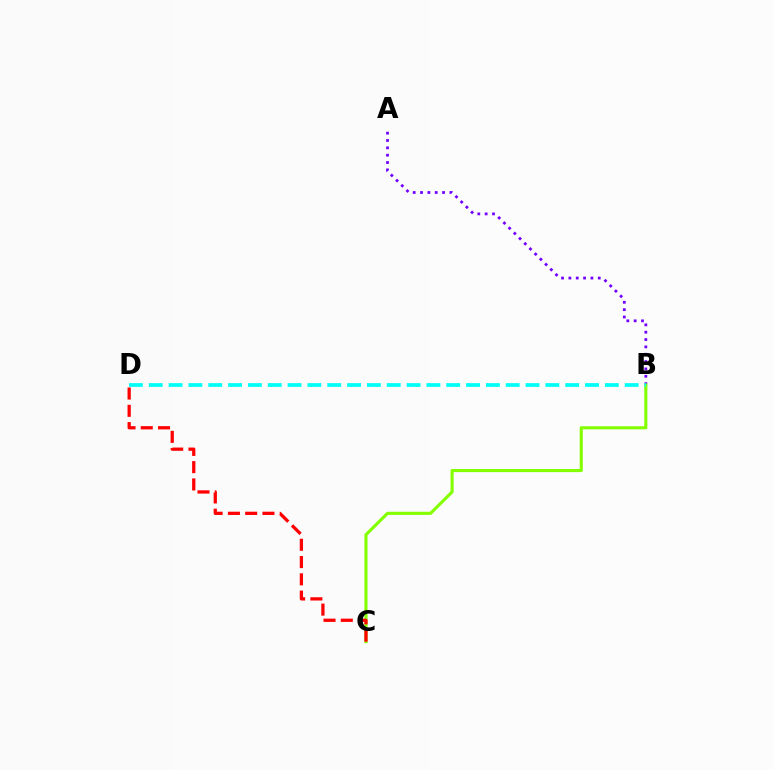{('A', 'B'): [{'color': '#7200ff', 'line_style': 'dotted', 'thickness': 2.0}], ('B', 'C'): [{'color': '#84ff00', 'line_style': 'solid', 'thickness': 2.24}], ('B', 'D'): [{'color': '#00fff6', 'line_style': 'dashed', 'thickness': 2.69}], ('C', 'D'): [{'color': '#ff0000', 'line_style': 'dashed', 'thickness': 2.35}]}